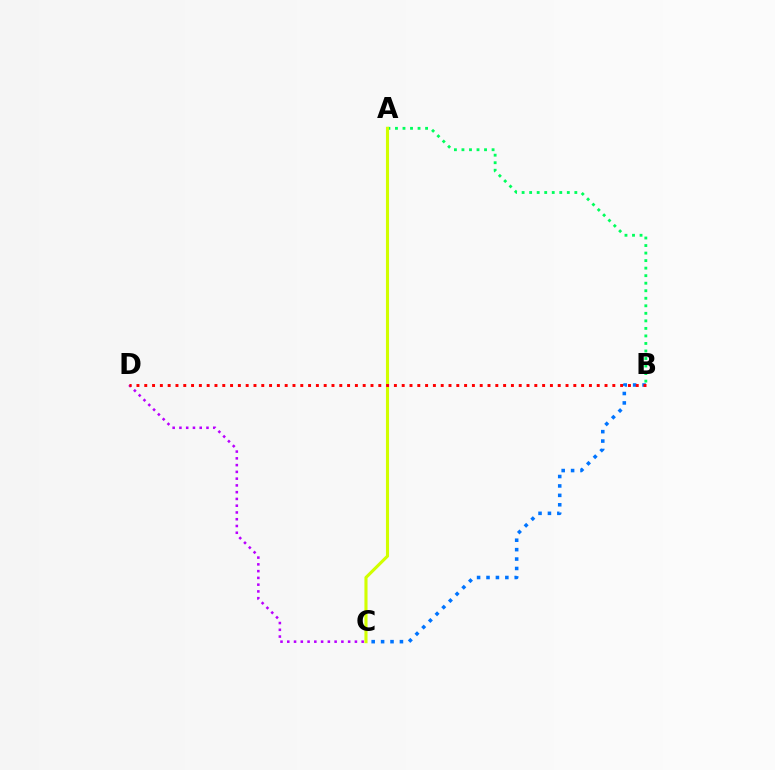{('B', 'C'): [{'color': '#0074ff', 'line_style': 'dotted', 'thickness': 2.56}], ('C', 'D'): [{'color': '#b900ff', 'line_style': 'dotted', 'thickness': 1.84}], ('A', 'B'): [{'color': '#00ff5c', 'line_style': 'dotted', 'thickness': 2.05}], ('A', 'C'): [{'color': '#d1ff00', 'line_style': 'solid', 'thickness': 2.23}], ('B', 'D'): [{'color': '#ff0000', 'line_style': 'dotted', 'thickness': 2.12}]}